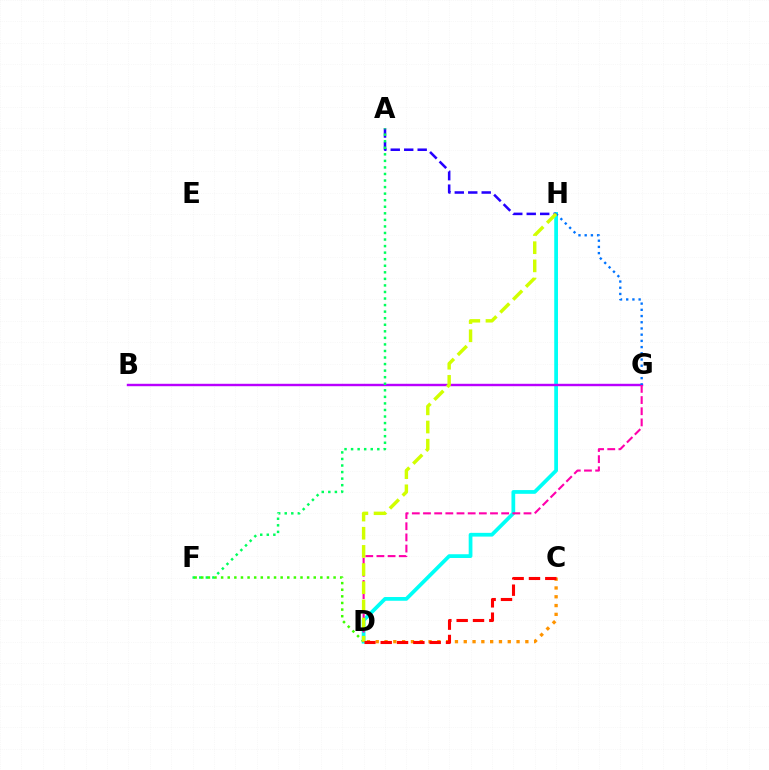{('D', 'H'): [{'color': '#00fff6', 'line_style': 'solid', 'thickness': 2.69}, {'color': '#d1ff00', 'line_style': 'dashed', 'thickness': 2.47}], ('B', 'G'): [{'color': '#b900ff', 'line_style': 'solid', 'thickness': 1.74}], ('G', 'H'): [{'color': '#0074ff', 'line_style': 'dotted', 'thickness': 1.69}], ('A', 'H'): [{'color': '#2500ff', 'line_style': 'dashed', 'thickness': 1.83}], ('A', 'F'): [{'color': '#00ff5c', 'line_style': 'dotted', 'thickness': 1.78}], ('D', 'F'): [{'color': '#3dff00', 'line_style': 'dotted', 'thickness': 1.8}], ('D', 'G'): [{'color': '#ff00ac', 'line_style': 'dashed', 'thickness': 1.52}], ('C', 'D'): [{'color': '#ff9400', 'line_style': 'dotted', 'thickness': 2.39}, {'color': '#ff0000', 'line_style': 'dashed', 'thickness': 2.22}]}